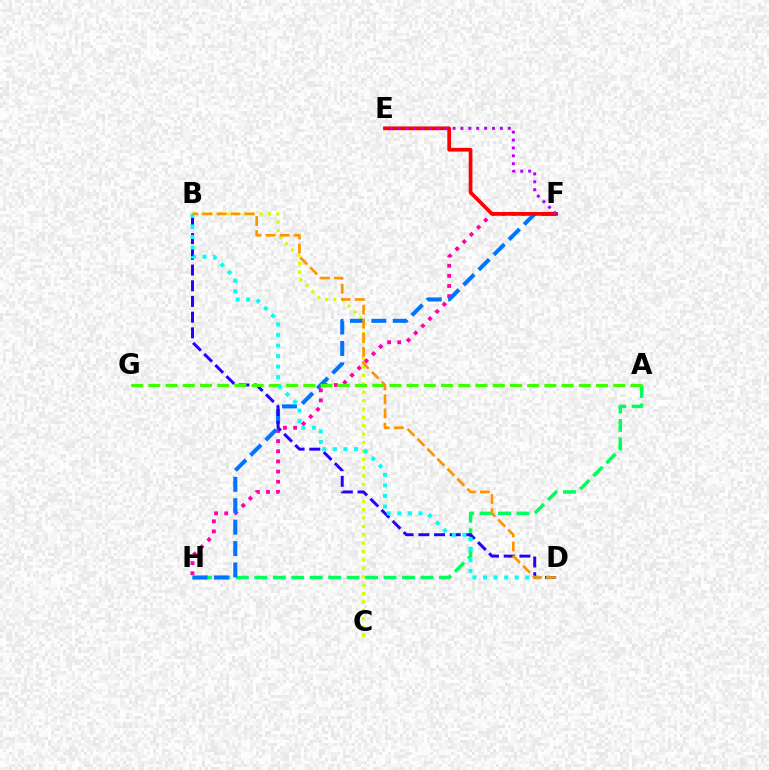{('B', 'C'): [{'color': '#d1ff00', 'line_style': 'dotted', 'thickness': 2.28}], ('A', 'H'): [{'color': '#00ff5c', 'line_style': 'dashed', 'thickness': 2.51}], ('F', 'H'): [{'color': '#ff00ac', 'line_style': 'dotted', 'thickness': 2.75}, {'color': '#0074ff', 'line_style': 'dashed', 'thickness': 2.91}], ('B', 'D'): [{'color': '#2500ff', 'line_style': 'dashed', 'thickness': 2.13}, {'color': '#00fff6', 'line_style': 'dotted', 'thickness': 2.87}, {'color': '#ff9400', 'line_style': 'dashed', 'thickness': 1.91}], ('A', 'G'): [{'color': '#3dff00', 'line_style': 'dashed', 'thickness': 2.34}], ('E', 'F'): [{'color': '#ff0000', 'line_style': 'solid', 'thickness': 2.68}, {'color': '#b900ff', 'line_style': 'dotted', 'thickness': 2.14}]}